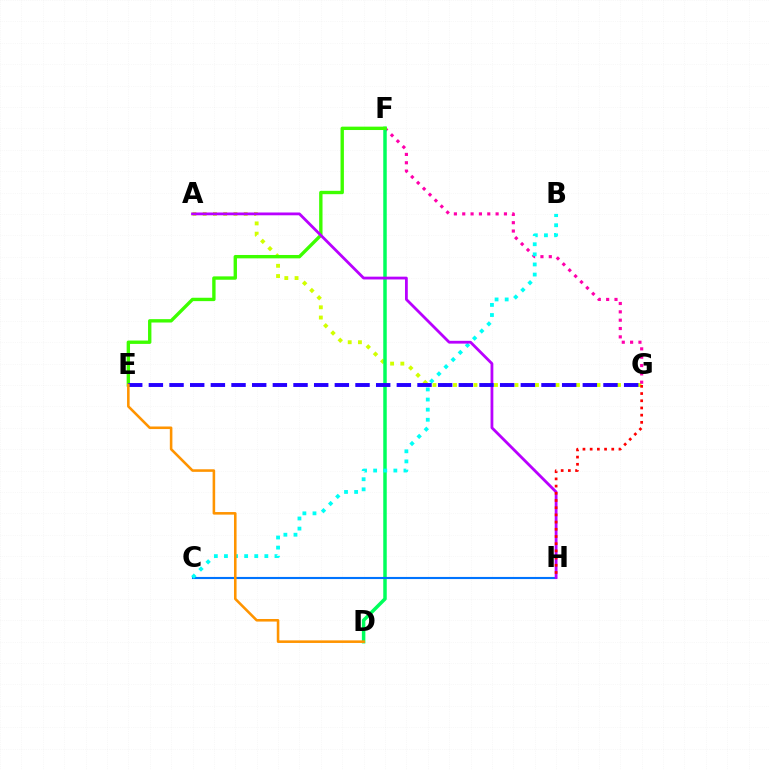{('A', 'G'): [{'color': '#d1ff00', 'line_style': 'dotted', 'thickness': 2.79}], ('F', 'G'): [{'color': '#ff00ac', 'line_style': 'dotted', 'thickness': 2.27}], ('D', 'F'): [{'color': '#00ff5c', 'line_style': 'solid', 'thickness': 2.51}], ('E', 'F'): [{'color': '#3dff00', 'line_style': 'solid', 'thickness': 2.43}], ('C', 'H'): [{'color': '#0074ff', 'line_style': 'solid', 'thickness': 1.53}], ('B', 'C'): [{'color': '#00fff6', 'line_style': 'dotted', 'thickness': 2.74}], ('A', 'H'): [{'color': '#b900ff', 'line_style': 'solid', 'thickness': 2.01}], ('E', 'G'): [{'color': '#2500ff', 'line_style': 'dashed', 'thickness': 2.81}], ('G', 'H'): [{'color': '#ff0000', 'line_style': 'dotted', 'thickness': 1.96}], ('D', 'E'): [{'color': '#ff9400', 'line_style': 'solid', 'thickness': 1.85}]}